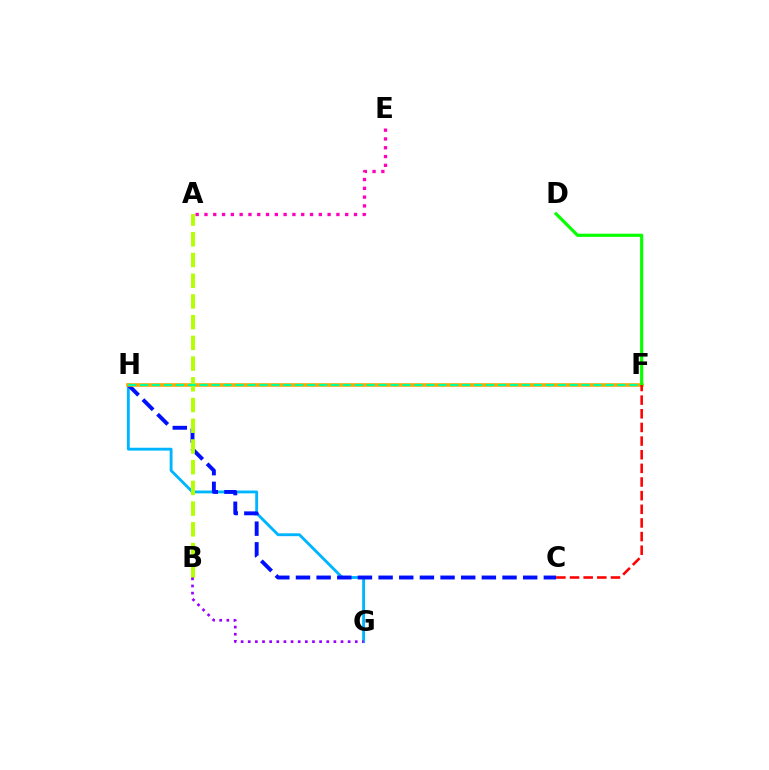{('G', 'H'): [{'color': '#00b5ff', 'line_style': 'solid', 'thickness': 2.06}], ('C', 'H'): [{'color': '#0010ff', 'line_style': 'dashed', 'thickness': 2.81}], ('F', 'H'): [{'color': '#ffa500', 'line_style': 'solid', 'thickness': 2.59}, {'color': '#00ff9d', 'line_style': 'dashed', 'thickness': 1.62}], ('A', 'B'): [{'color': '#b3ff00', 'line_style': 'dashed', 'thickness': 2.81}], ('A', 'E'): [{'color': '#ff00bd', 'line_style': 'dotted', 'thickness': 2.39}], ('D', 'F'): [{'color': '#08ff00', 'line_style': 'solid', 'thickness': 2.29}], ('B', 'G'): [{'color': '#9b00ff', 'line_style': 'dotted', 'thickness': 1.94}], ('C', 'F'): [{'color': '#ff0000', 'line_style': 'dashed', 'thickness': 1.85}]}